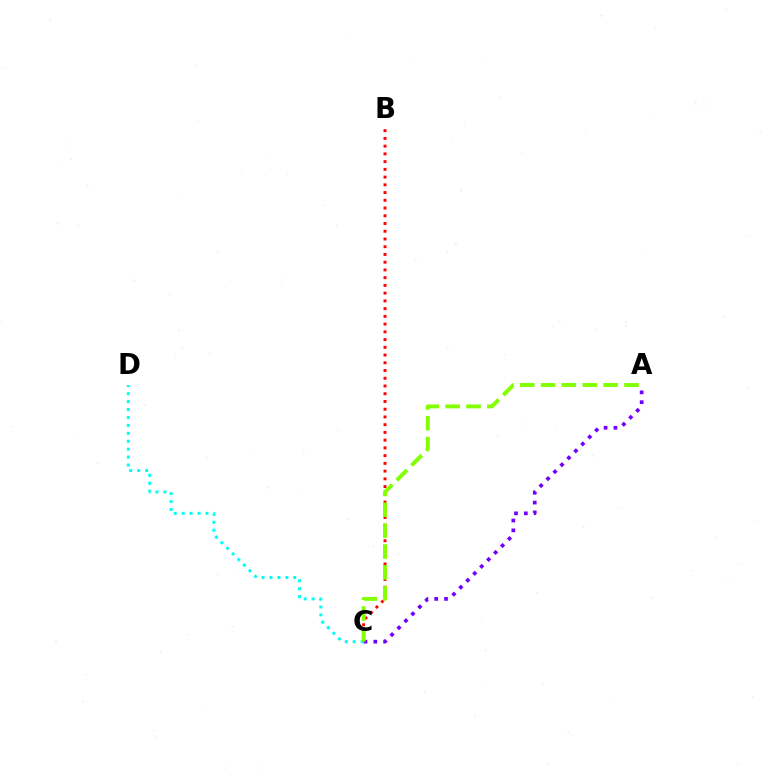{('B', 'C'): [{'color': '#ff0000', 'line_style': 'dotted', 'thickness': 2.1}], ('A', 'C'): [{'color': '#7200ff', 'line_style': 'dotted', 'thickness': 2.67}, {'color': '#84ff00', 'line_style': 'dashed', 'thickness': 2.83}], ('C', 'D'): [{'color': '#00fff6', 'line_style': 'dotted', 'thickness': 2.16}]}